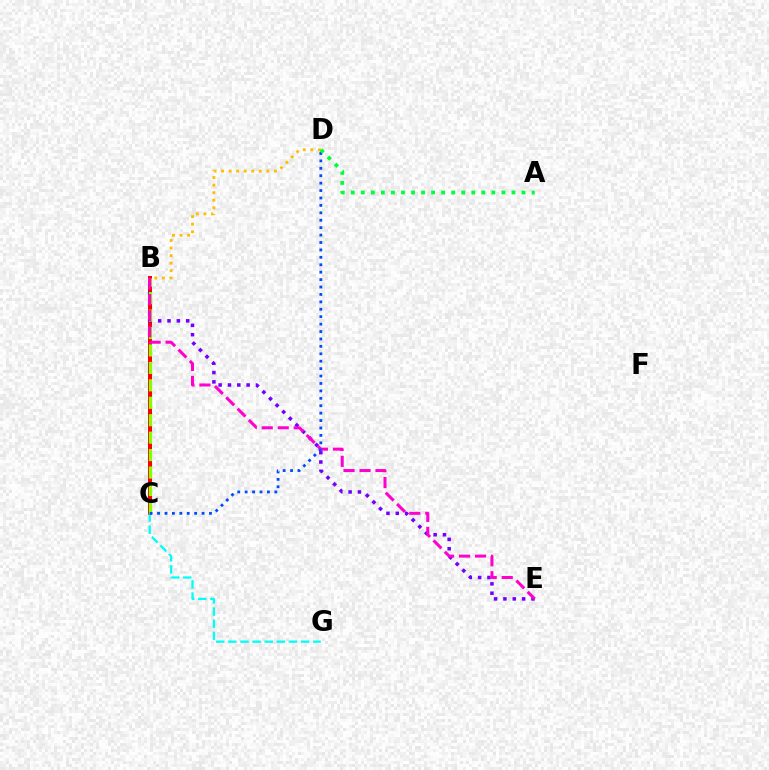{('B', 'C'): [{'color': '#ff0000', 'line_style': 'solid', 'thickness': 2.87}, {'color': '#84ff00', 'line_style': 'dashed', 'thickness': 2.37}], ('C', 'G'): [{'color': '#00fff6', 'line_style': 'dashed', 'thickness': 1.65}], ('B', 'E'): [{'color': '#7200ff', 'line_style': 'dotted', 'thickness': 2.54}, {'color': '#ff00cf', 'line_style': 'dashed', 'thickness': 2.17}], ('B', 'D'): [{'color': '#ffbd00', 'line_style': 'dotted', 'thickness': 2.05}], ('C', 'D'): [{'color': '#004bff', 'line_style': 'dotted', 'thickness': 2.02}], ('A', 'D'): [{'color': '#00ff39', 'line_style': 'dotted', 'thickness': 2.73}]}